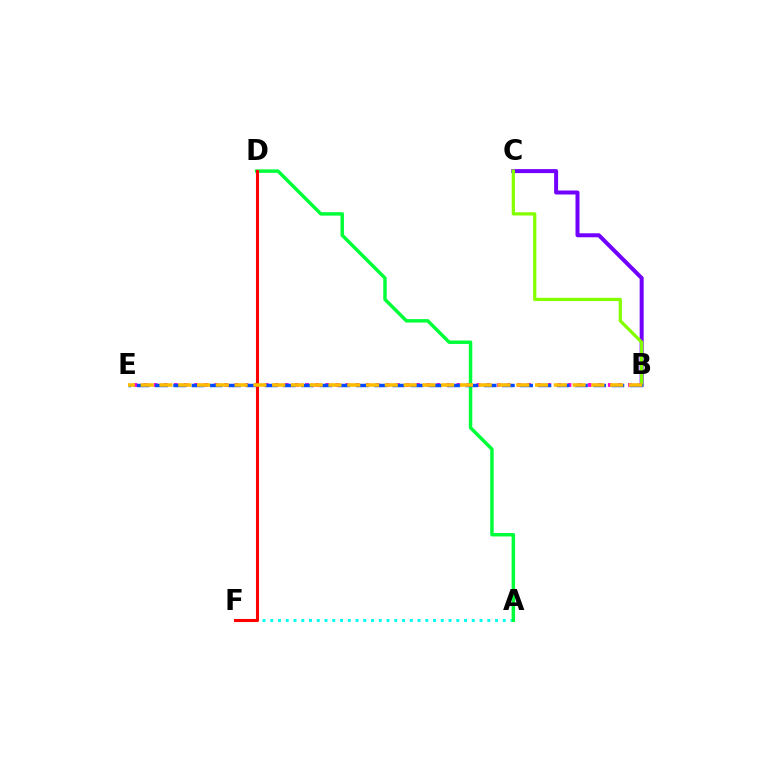{('B', 'C'): [{'color': '#7200ff', 'line_style': 'solid', 'thickness': 2.87}, {'color': '#84ff00', 'line_style': 'solid', 'thickness': 2.34}], ('A', 'F'): [{'color': '#00fff6', 'line_style': 'dotted', 'thickness': 2.11}], ('B', 'E'): [{'color': '#ff00cf', 'line_style': 'dotted', 'thickness': 2.74}, {'color': '#004bff', 'line_style': 'dashed', 'thickness': 2.48}, {'color': '#ffbd00', 'line_style': 'dashed', 'thickness': 2.55}], ('A', 'D'): [{'color': '#00ff39', 'line_style': 'solid', 'thickness': 2.48}], ('D', 'F'): [{'color': '#ff0000', 'line_style': 'solid', 'thickness': 2.22}]}